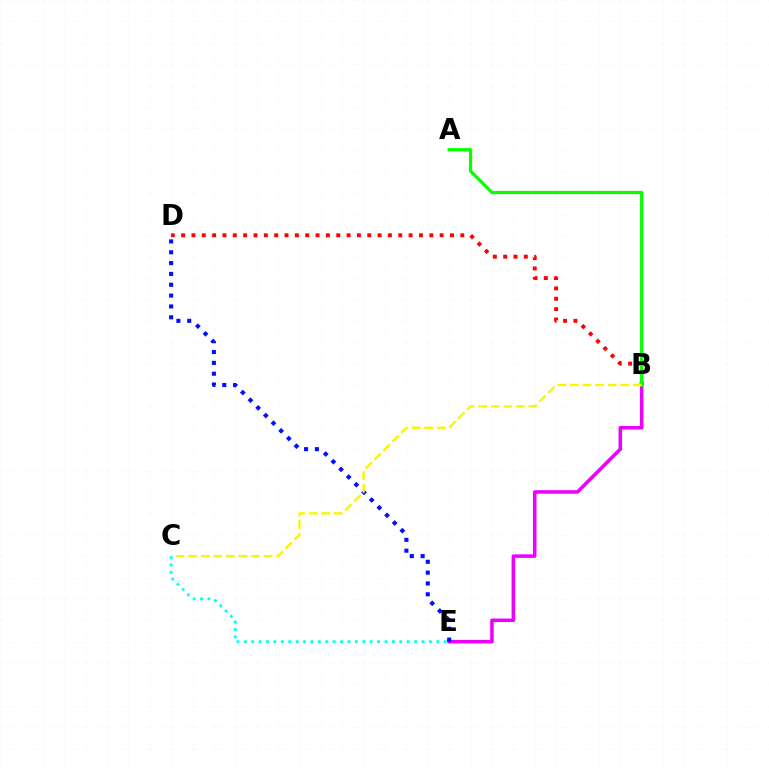{('C', 'E'): [{'color': '#00fff6', 'line_style': 'dotted', 'thickness': 2.01}], ('B', 'D'): [{'color': '#ff0000', 'line_style': 'dotted', 'thickness': 2.81}], ('B', 'E'): [{'color': '#ee00ff', 'line_style': 'solid', 'thickness': 2.54}], ('D', 'E'): [{'color': '#0010ff', 'line_style': 'dotted', 'thickness': 2.94}], ('A', 'B'): [{'color': '#08ff00', 'line_style': 'solid', 'thickness': 2.33}], ('B', 'C'): [{'color': '#fcf500', 'line_style': 'dashed', 'thickness': 1.71}]}